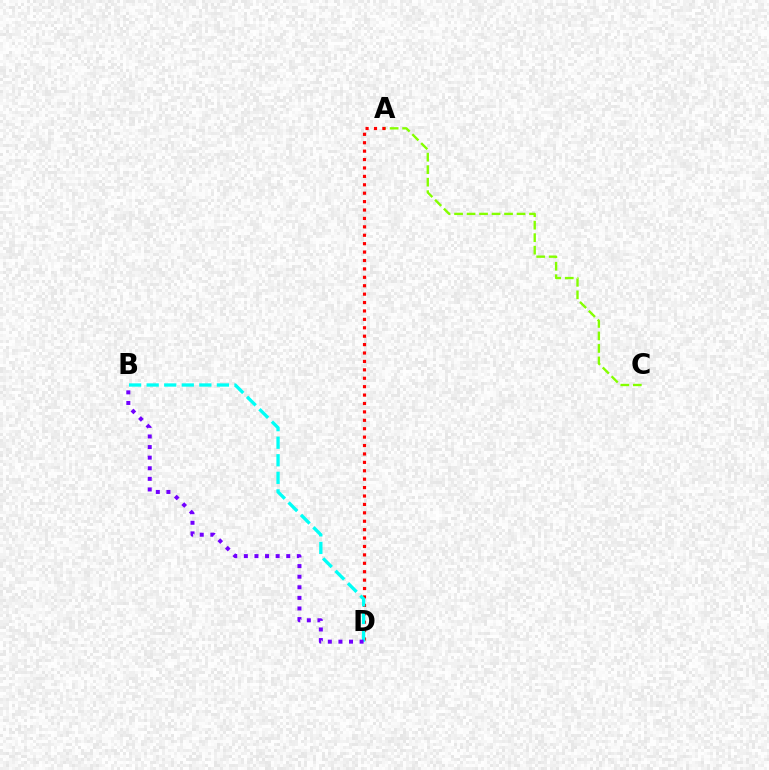{('A', 'C'): [{'color': '#84ff00', 'line_style': 'dashed', 'thickness': 1.7}], ('A', 'D'): [{'color': '#ff0000', 'line_style': 'dotted', 'thickness': 2.29}], ('B', 'D'): [{'color': '#00fff6', 'line_style': 'dashed', 'thickness': 2.39}, {'color': '#7200ff', 'line_style': 'dotted', 'thickness': 2.88}]}